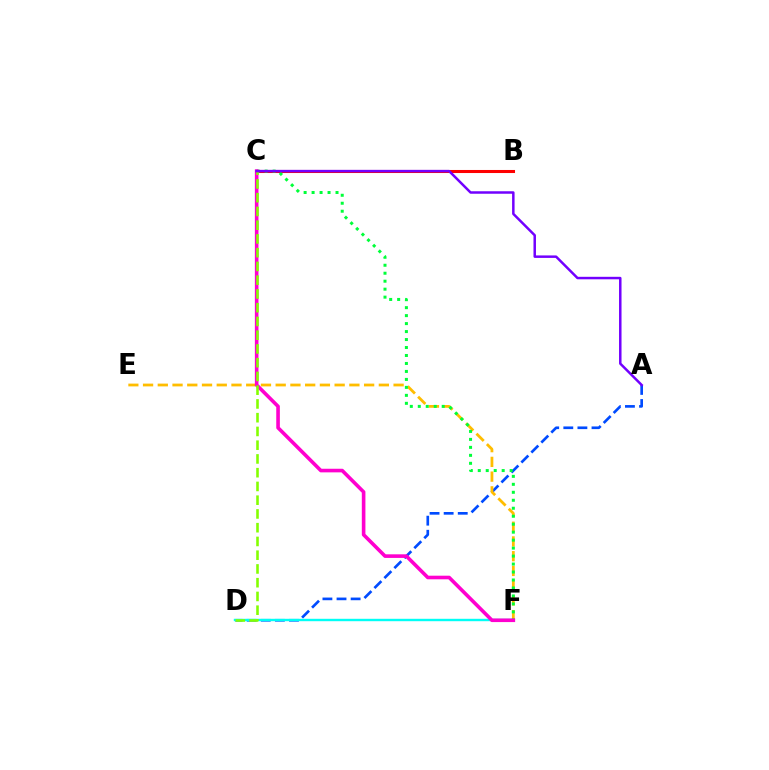{('A', 'D'): [{'color': '#004bff', 'line_style': 'dashed', 'thickness': 1.92}], ('B', 'C'): [{'color': '#ff0000', 'line_style': 'solid', 'thickness': 2.2}], ('D', 'F'): [{'color': '#00fff6', 'line_style': 'solid', 'thickness': 1.73}], ('E', 'F'): [{'color': '#ffbd00', 'line_style': 'dashed', 'thickness': 2.0}], ('C', 'F'): [{'color': '#00ff39', 'line_style': 'dotted', 'thickness': 2.17}, {'color': '#ff00cf', 'line_style': 'solid', 'thickness': 2.6}], ('C', 'D'): [{'color': '#84ff00', 'line_style': 'dashed', 'thickness': 1.87}], ('A', 'C'): [{'color': '#7200ff', 'line_style': 'solid', 'thickness': 1.79}]}